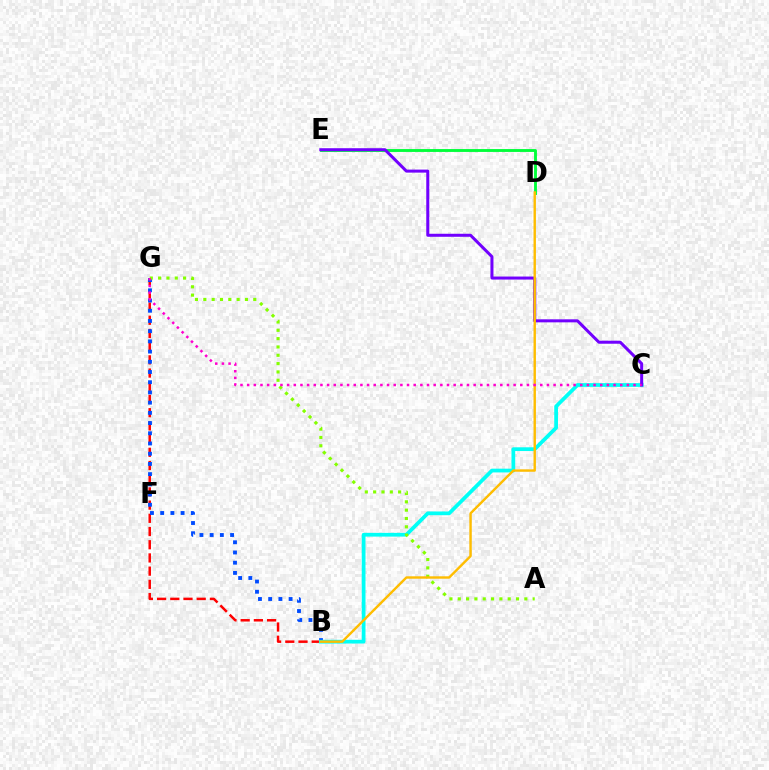{('B', 'G'): [{'color': '#ff0000', 'line_style': 'dashed', 'thickness': 1.79}, {'color': '#004bff', 'line_style': 'dotted', 'thickness': 2.77}], ('D', 'E'): [{'color': '#00ff39', 'line_style': 'solid', 'thickness': 2.07}], ('B', 'C'): [{'color': '#00fff6', 'line_style': 'solid', 'thickness': 2.7}], ('C', 'E'): [{'color': '#7200ff', 'line_style': 'solid', 'thickness': 2.18}], ('A', 'G'): [{'color': '#84ff00', 'line_style': 'dotted', 'thickness': 2.26}], ('B', 'D'): [{'color': '#ffbd00', 'line_style': 'solid', 'thickness': 1.73}], ('C', 'G'): [{'color': '#ff00cf', 'line_style': 'dotted', 'thickness': 1.81}]}